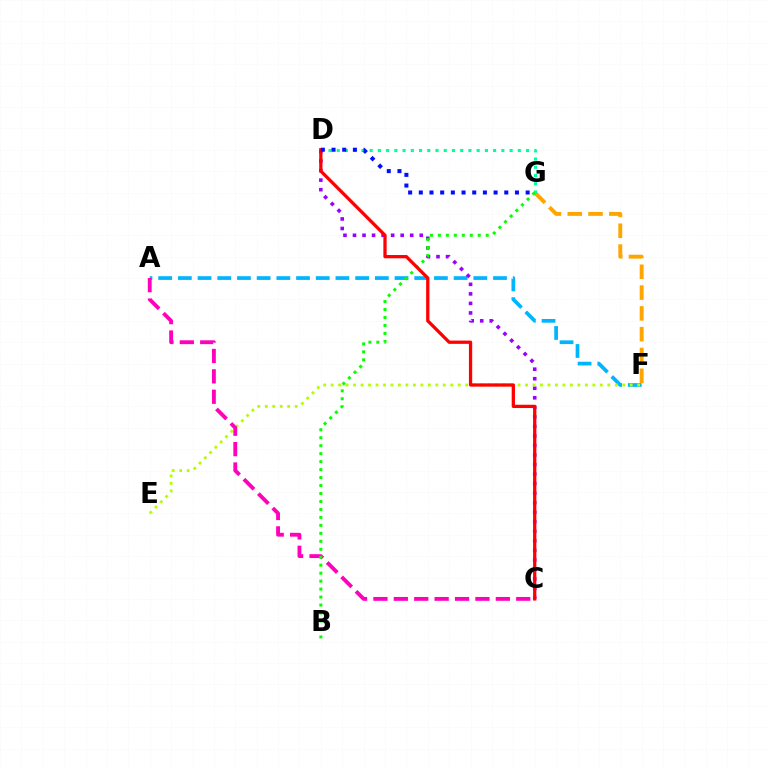{('A', 'F'): [{'color': '#00b5ff', 'line_style': 'dashed', 'thickness': 2.68}], ('C', 'D'): [{'color': '#9b00ff', 'line_style': 'dotted', 'thickness': 2.59}, {'color': '#ff0000', 'line_style': 'solid', 'thickness': 2.36}], ('F', 'G'): [{'color': '#ffa500', 'line_style': 'dashed', 'thickness': 2.83}], ('E', 'F'): [{'color': '#b3ff00', 'line_style': 'dotted', 'thickness': 2.03}], ('D', 'G'): [{'color': '#00ff9d', 'line_style': 'dotted', 'thickness': 2.24}, {'color': '#0010ff', 'line_style': 'dotted', 'thickness': 2.9}], ('A', 'C'): [{'color': '#ff00bd', 'line_style': 'dashed', 'thickness': 2.77}], ('B', 'G'): [{'color': '#08ff00', 'line_style': 'dotted', 'thickness': 2.16}]}